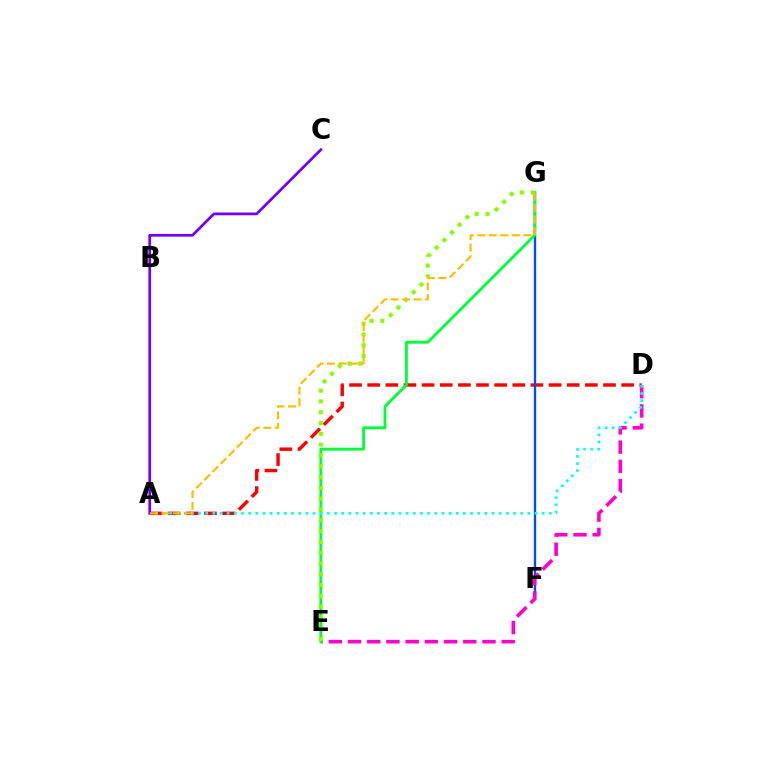{('A', 'D'): [{'color': '#ff0000', 'line_style': 'dashed', 'thickness': 2.46}, {'color': '#00fff6', 'line_style': 'dotted', 'thickness': 1.95}], ('F', 'G'): [{'color': '#004bff', 'line_style': 'solid', 'thickness': 1.69}], ('D', 'E'): [{'color': '#ff00cf', 'line_style': 'dashed', 'thickness': 2.61}], ('E', 'G'): [{'color': '#00ff39', 'line_style': 'solid', 'thickness': 2.07}, {'color': '#84ff00', 'line_style': 'dotted', 'thickness': 2.93}], ('A', 'C'): [{'color': '#7200ff', 'line_style': 'solid', 'thickness': 1.98}], ('A', 'G'): [{'color': '#ffbd00', 'line_style': 'dashed', 'thickness': 1.57}]}